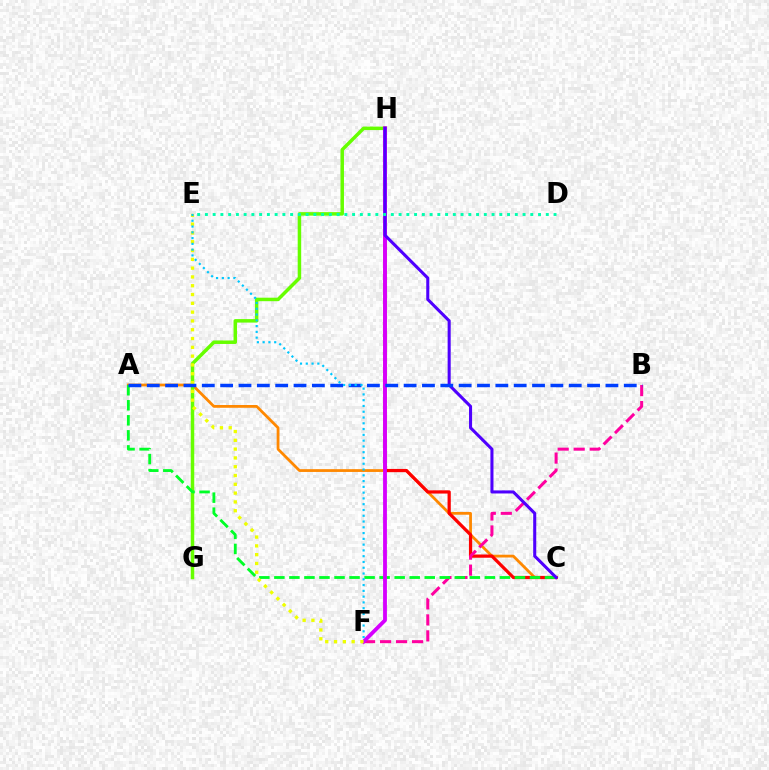{('A', 'C'): [{'color': '#ff8800', 'line_style': 'solid', 'thickness': 2.0}, {'color': '#00ff27', 'line_style': 'dashed', 'thickness': 2.04}], ('G', 'H'): [{'color': '#66ff00', 'line_style': 'solid', 'thickness': 2.51}], ('C', 'H'): [{'color': '#ff0000', 'line_style': 'solid', 'thickness': 2.33}, {'color': '#4f00ff', 'line_style': 'solid', 'thickness': 2.2}], ('B', 'F'): [{'color': '#ff00a0', 'line_style': 'dashed', 'thickness': 2.17}], ('F', 'H'): [{'color': '#d600ff', 'line_style': 'solid', 'thickness': 2.76}], ('E', 'F'): [{'color': '#eeff00', 'line_style': 'dotted', 'thickness': 2.39}, {'color': '#00c7ff', 'line_style': 'dotted', 'thickness': 1.57}], ('A', 'B'): [{'color': '#003fff', 'line_style': 'dashed', 'thickness': 2.49}], ('D', 'E'): [{'color': '#00ffaf', 'line_style': 'dotted', 'thickness': 2.1}]}